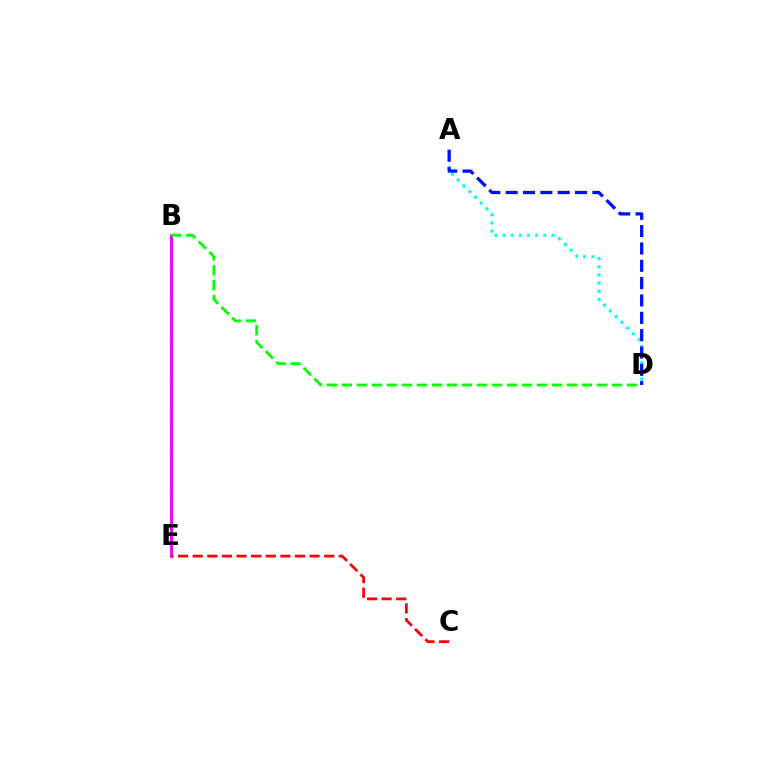{('B', 'E'): [{'color': '#fcf500', 'line_style': 'dotted', 'thickness': 1.79}, {'color': '#ee00ff', 'line_style': 'solid', 'thickness': 2.07}], ('A', 'D'): [{'color': '#00fff6', 'line_style': 'dotted', 'thickness': 2.21}, {'color': '#0010ff', 'line_style': 'dashed', 'thickness': 2.36}], ('C', 'E'): [{'color': '#ff0000', 'line_style': 'dashed', 'thickness': 1.99}], ('B', 'D'): [{'color': '#08ff00', 'line_style': 'dashed', 'thickness': 2.04}]}